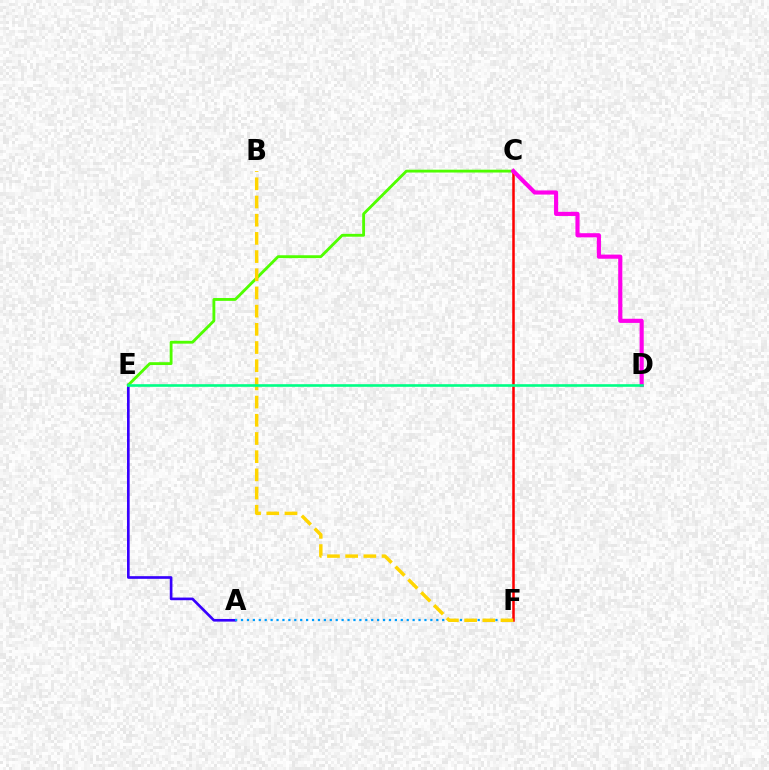{('C', 'F'): [{'color': '#ff0000', 'line_style': 'solid', 'thickness': 1.81}], ('A', 'E'): [{'color': '#3700ff', 'line_style': 'solid', 'thickness': 1.91}], ('C', 'E'): [{'color': '#4fff00', 'line_style': 'solid', 'thickness': 2.05}], ('A', 'F'): [{'color': '#009eff', 'line_style': 'dotted', 'thickness': 1.61}], ('B', 'F'): [{'color': '#ffd500', 'line_style': 'dashed', 'thickness': 2.47}], ('C', 'D'): [{'color': '#ff00ed', 'line_style': 'solid', 'thickness': 2.98}], ('D', 'E'): [{'color': '#00ff86', 'line_style': 'solid', 'thickness': 1.89}]}